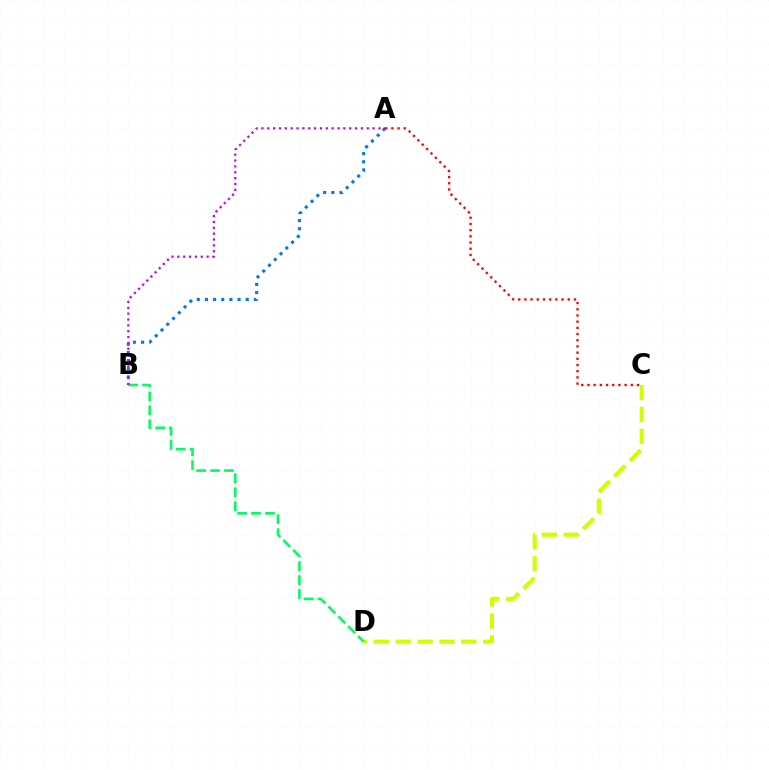{('A', 'B'): [{'color': '#0074ff', 'line_style': 'dotted', 'thickness': 2.22}, {'color': '#b900ff', 'line_style': 'dotted', 'thickness': 1.59}], ('C', 'D'): [{'color': '#d1ff00', 'line_style': 'dashed', 'thickness': 2.97}], ('B', 'D'): [{'color': '#00ff5c', 'line_style': 'dashed', 'thickness': 1.9}], ('A', 'C'): [{'color': '#ff0000', 'line_style': 'dotted', 'thickness': 1.68}]}